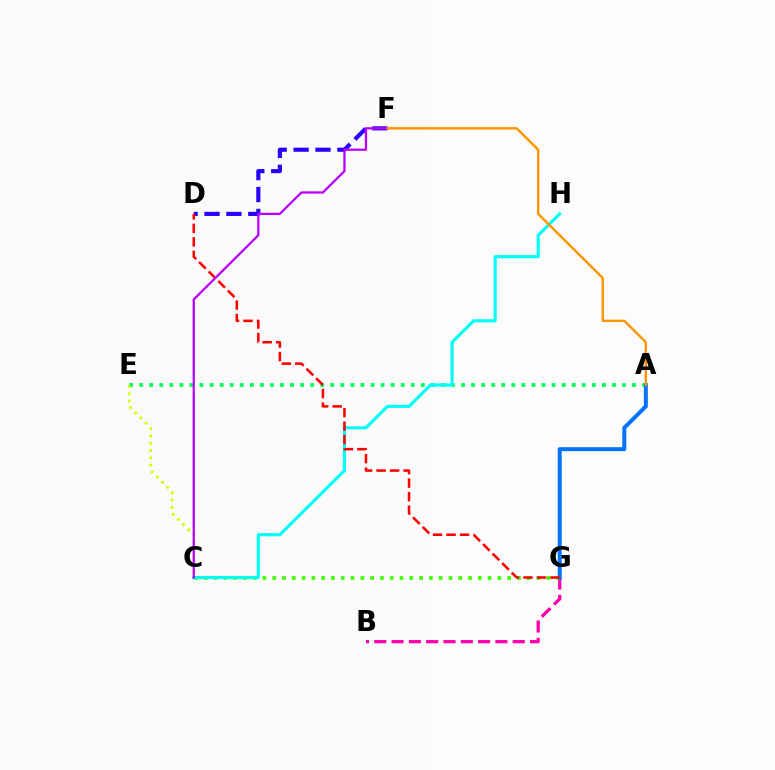{('B', 'G'): [{'color': '#ff00ac', 'line_style': 'dashed', 'thickness': 2.35}], ('D', 'F'): [{'color': '#2500ff', 'line_style': 'dashed', 'thickness': 2.97}], ('A', 'E'): [{'color': '#00ff5c', 'line_style': 'dotted', 'thickness': 2.73}], ('C', 'G'): [{'color': '#3dff00', 'line_style': 'dotted', 'thickness': 2.66}], ('C', 'E'): [{'color': '#d1ff00', 'line_style': 'dotted', 'thickness': 1.99}], ('A', 'G'): [{'color': '#0074ff', 'line_style': 'solid', 'thickness': 2.88}], ('C', 'H'): [{'color': '#00fff6', 'line_style': 'solid', 'thickness': 2.26}], ('D', 'G'): [{'color': '#ff0000', 'line_style': 'dashed', 'thickness': 1.84}], ('C', 'F'): [{'color': '#b900ff', 'line_style': 'solid', 'thickness': 1.62}], ('A', 'F'): [{'color': '#ff9400', 'line_style': 'solid', 'thickness': 1.73}]}